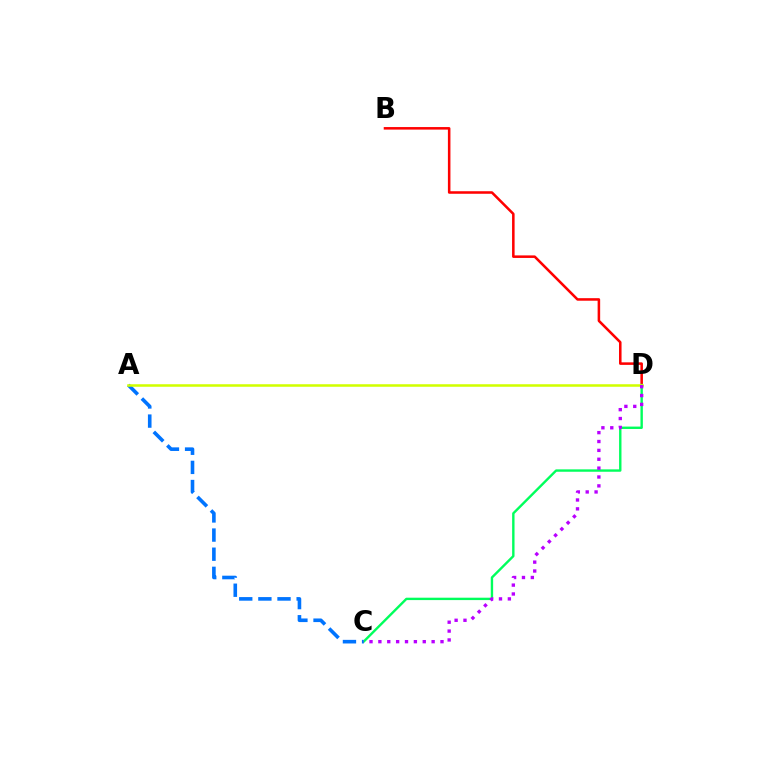{('B', 'D'): [{'color': '#ff0000', 'line_style': 'solid', 'thickness': 1.83}], ('C', 'D'): [{'color': '#00ff5c', 'line_style': 'solid', 'thickness': 1.72}, {'color': '#b900ff', 'line_style': 'dotted', 'thickness': 2.41}], ('A', 'C'): [{'color': '#0074ff', 'line_style': 'dashed', 'thickness': 2.6}], ('A', 'D'): [{'color': '#d1ff00', 'line_style': 'solid', 'thickness': 1.82}]}